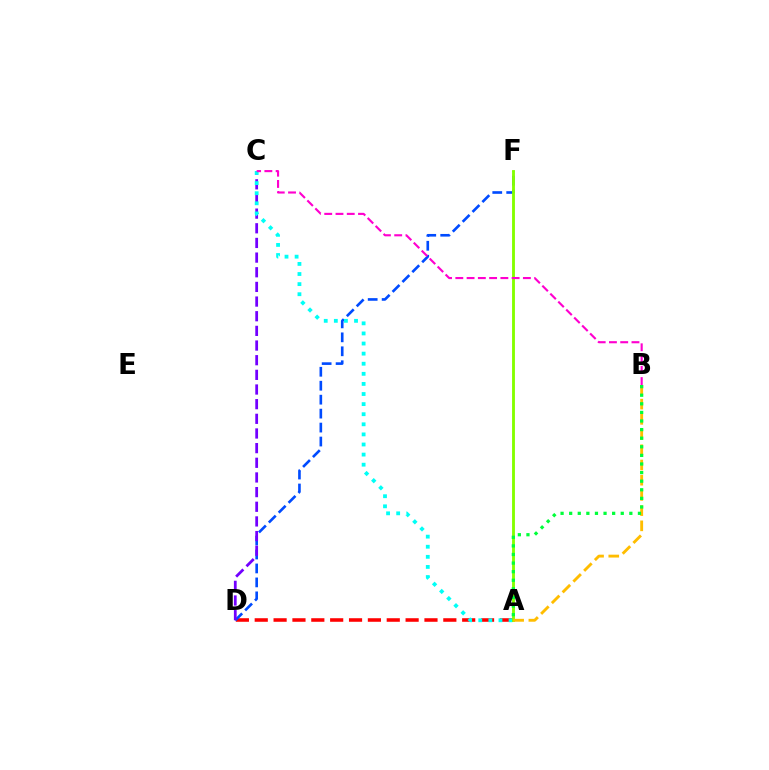{('A', 'D'): [{'color': '#ff0000', 'line_style': 'dashed', 'thickness': 2.56}], ('D', 'F'): [{'color': '#004bff', 'line_style': 'dashed', 'thickness': 1.9}], ('C', 'D'): [{'color': '#7200ff', 'line_style': 'dashed', 'thickness': 1.99}], ('A', 'C'): [{'color': '#00fff6', 'line_style': 'dotted', 'thickness': 2.74}], ('A', 'F'): [{'color': '#84ff00', 'line_style': 'solid', 'thickness': 2.06}], ('A', 'B'): [{'color': '#ffbd00', 'line_style': 'dashed', 'thickness': 2.07}, {'color': '#00ff39', 'line_style': 'dotted', 'thickness': 2.34}], ('B', 'C'): [{'color': '#ff00cf', 'line_style': 'dashed', 'thickness': 1.53}]}